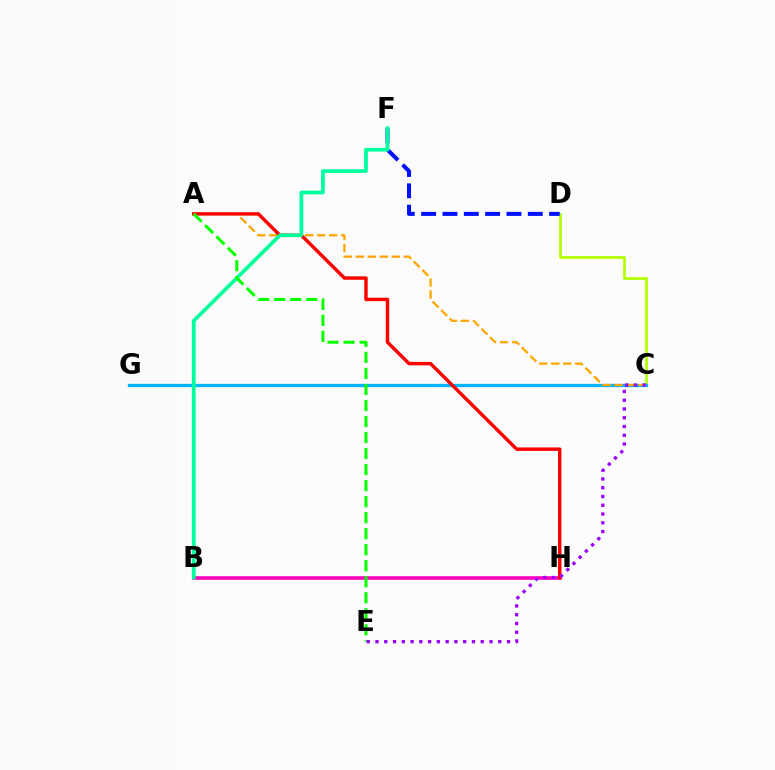{('C', 'D'): [{'color': '#b3ff00', 'line_style': 'solid', 'thickness': 1.97}], ('C', 'G'): [{'color': '#00b5ff', 'line_style': 'solid', 'thickness': 2.37}], ('B', 'H'): [{'color': '#ff00bd', 'line_style': 'solid', 'thickness': 2.58}], ('D', 'F'): [{'color': '#0010ff', 'line_style': 'dashed', 'thickness': 2.9}], ('A', 'C'): [{'color': '#ffa500', 'line_style': 'dashed', 'thickness': 1.63}], ('A', 'H'): [{'color': '#ff0000', 'line_style': 'solid', 'thickness': 2.48}], ('B', 'F'): [{'color': '#00ff9d', 'line_style': 'solid', 'thickness': 2.68}], ('A', 'E'): [{'color': '#08ff00', 'line_style': 'dashed', 'thickness': 2.18}], ('C', 'E'): [{'color': '#9b00ff', 'line_style': 'dotted', 'thickness': 2.38}]}